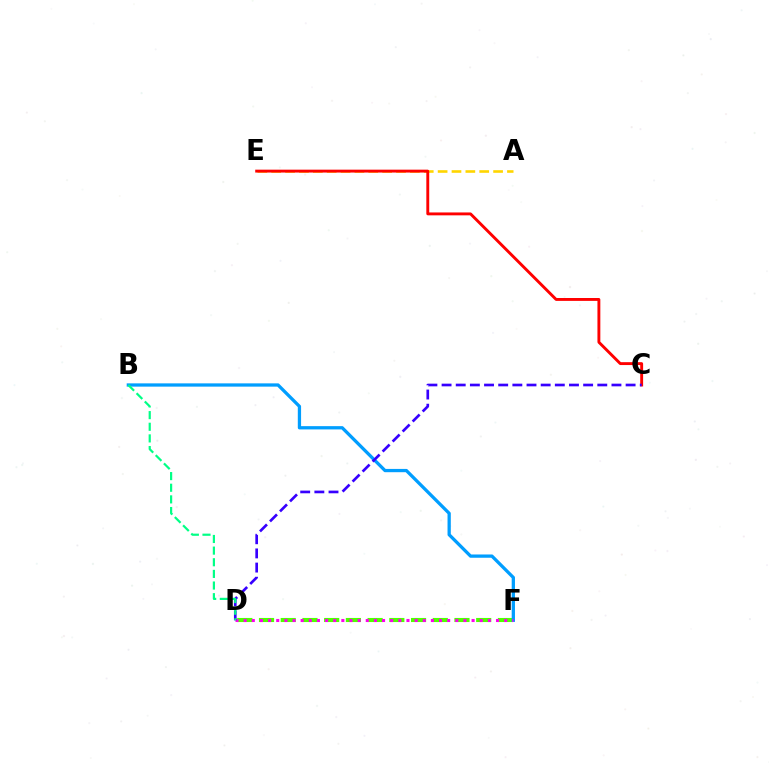{('A', 'E'): [{'color': '#ffd500', 'line_style': 'dashed', 'thickness': 1.88}], ('C', 'E'): [{'color': '#ff0000', 'line_style': 'solid', 'thickness': 2.08}], ('D', 'F'): [{'color': '#4fff00', 'line_style': 'dashed', 'thickness': 2.95}, {'color': '#ff00ed', 'line_style': 'dotted', 'thickness': 2.21}], ('B', 'F'): [{'color': '#009eff', 'line_style': 'solid', 'thickness': 2.36}], ('C', 'D'): [{'color': '#3700ff', 'line_style': 'dashed', 'thickness': 1.92}], ('B', 'D'): [{'color': '#00ff86', 'line_style': 'dashed', 'thickness': 1.58}]}